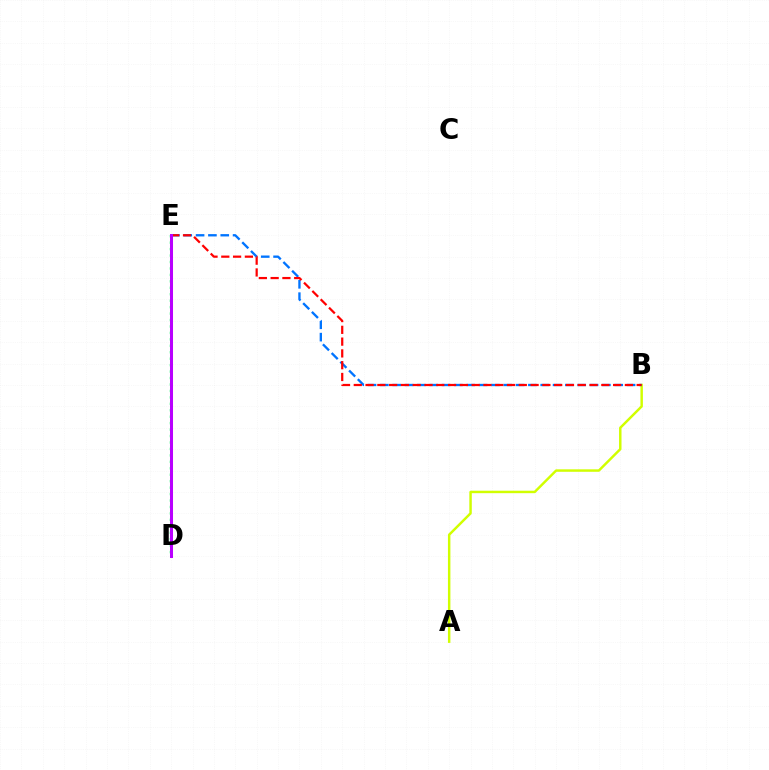{('A', 'B'): [{'color': '#d1ff00', 'line_style': 'solid', 'thickness': 1.77}], ('B', 'E'): [{'color': '#0074ff', 'line_style': 'dashed', 'thickness': 1.68}, {'color': '#ff0000', 'line_style': 'dashed', 'thickness': 1.6}], ('D', 'E'): [{'color': '#00ff5c', 'line_style': 'dotted', 'thickness': 1.75}, {'color': '#b900ff', 'line_style': 'solid', 'thickness': 2.18}]}